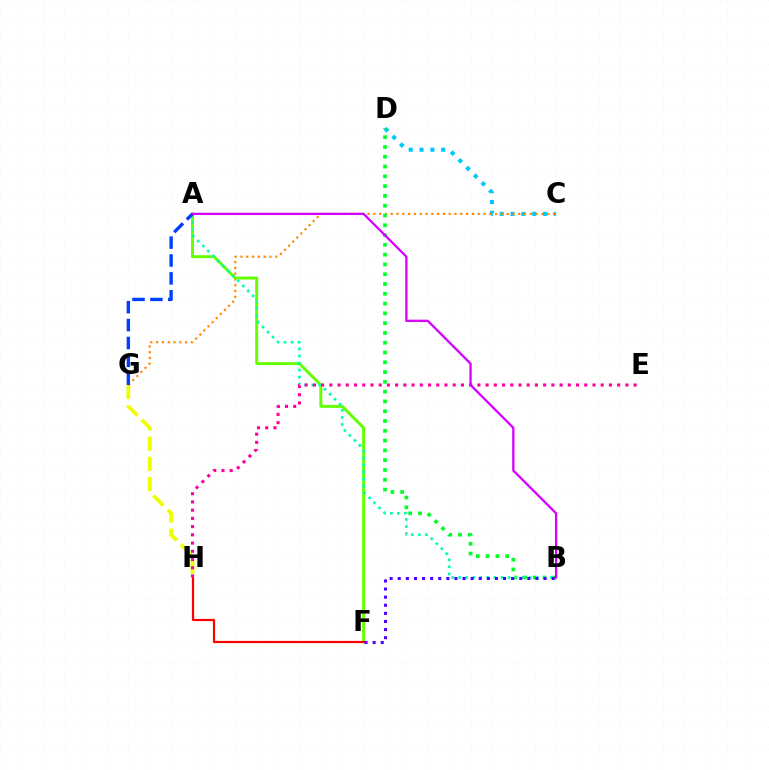{('G', 'H'): [{'color': '#eeff00', 'line_style': 'dashed', 'thickness': 2.74}], ('C', 'D'): [{'color': '#00c7ff', 'line_style': 'dotted', 'thickness': 2.95}], ('C', 'G'): [{'color': '#ff8800', 'line_style': 'dotted', 'thickness': 1.57}], ('B', 'D'): [{'color': '#00ff27', 'line_style': 'dotted', 'thickness': 2.66}], ('A', 'F'): [{'color': '#66ff00', 'line_style': 'solid', 'thickness': 2.13}], ('F', 'H'): [{'color': '#ff0000', 'line_style': 'solid', 'thickness': 1.57}], ('A', 'B'): [{'color': '#00ffaf', 'line_style': 'dotted', 'thickness': 1.92}, {'color': '#d600ff', 'line_style': 'solid', 'thickness': 1.66}], ('B', 'F'): [{'color': '#4f00ff', 'line_style': 'dotted', 'thickness': 2.2}], ('E', 'H'): [{'color': '#ff00a0', 'line_style': 'dotted', 'thickness': 2.23}], ('A', 'G'): [{'color': '#003fff', 'line_style': 'dashed', 'thickness': 2.43}]}